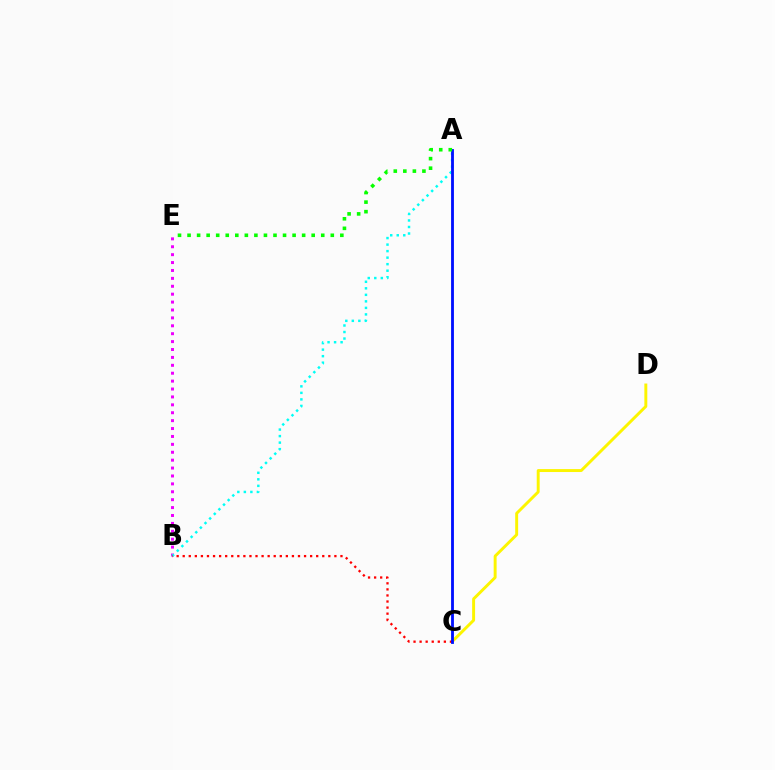{('C', 'D'): [{'color': '#fcf500', 'line_style': 'solid', 'thickness': 2.12}], ('B', 'E'): [{'color': '#ee00ff', 'line_style': 'dotted', 'thickness': 2.15}], ('A', 'B'): [{'color': '#00fff6', 'line_style': 'dotted', 'thickness': 1.77}], ('B', 'C'): [{'color': '#ff0000', 'line_style': 'dotted', 'thickness': 1.65}], ('A', 'C'): [{'color': '#0010ff', 'line_style': 'solid', 'thickness': 2.04}], ('A', 'E'): [{'color': '#08ff00', 'line_style': 'dotted', 'thickness': 2.59}]}